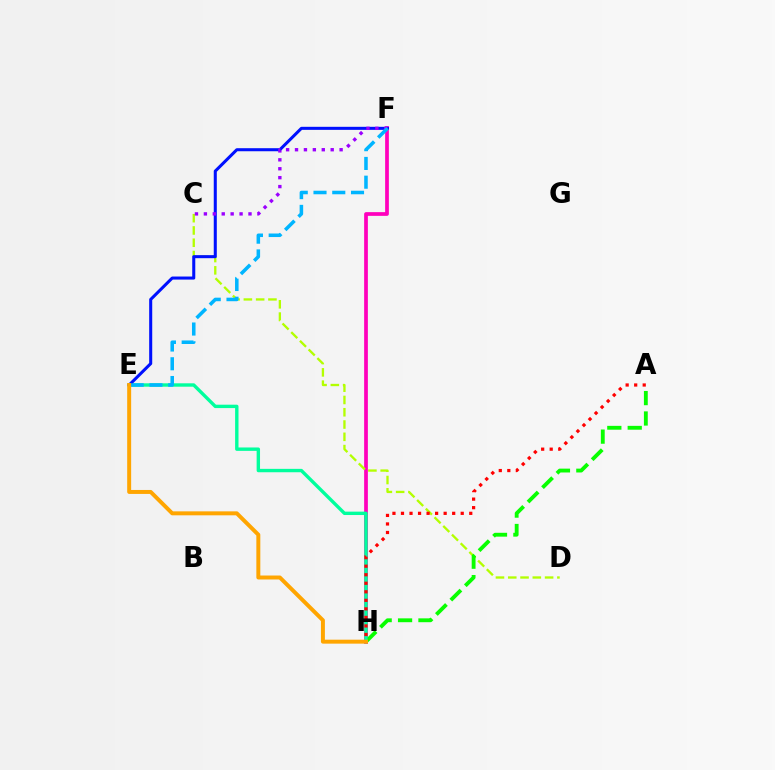{('F', 'H'): [{'color': '#ff00bd', 'line_style': 'solid', 'thickness': 2.68}], ('C', 'D'): [{'color': '#b3ff00', 'line_style': 'dashed', 'thickness': 1.67}], ('A', 'H'): [{'color': '#08ff00', 'line_style': 'dashed', 'thickness': 2.77}, {'color': '#ff0000', 'line_style': 'dotted', 'thickness': 2.32}], ('E', 'H'): [{'color': '#00ff9d', 'line_style': 'solid', 'thickness': 2.44}, {'color': '#ffa500', 'line_style': 'solid', 'thickness': 2.85}], ('E', 'F'): [{'color': '#0010ff', 'line_style': 'solid', 'thickness': 2.19}, {'color': '#00b5ff', 'line_style': 'dashed', 'thickness': 2.55}], ('C', 'F'): [{'color': '#9b00ff', 'line_style': 'dotted', 'thickness': 2.42}]}